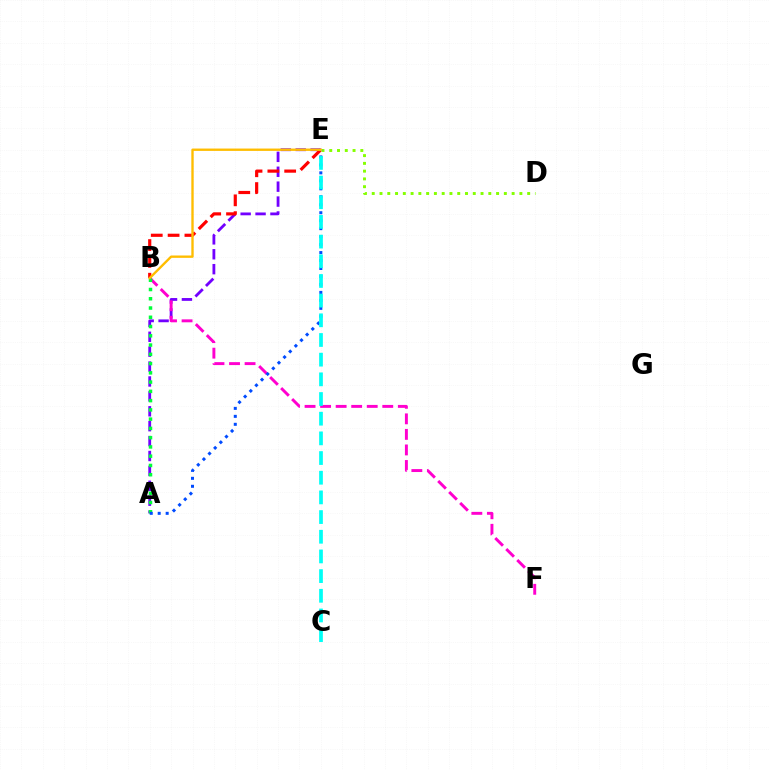{('A', 'E'): [{'color': '#7200ff', 'line_style': 'dashed', 'thickness': 2.02}, {'color': '#004bff', 'line_style': 'dotted', 'thickness': 2.17}], ('B', 'F'): [{'color': '#ff00cf', 'line_style': 'dashed', 'thickness': 2.11}], ('A', 'B'): [{'color': '#00ff39', 'line_style': 'dotted', 'thickness': 2.52}], ('B', 'E'): [{'color': '#ff0000', 'line_style': 'dashed', 'thickness': 2.29}, {'color': '#ffbd00', 'line_style': 'solid', 'thickness': 1.7}], ('D', 'E'): [{'color': '#84ff00', 'line_style': 'dotted', 'thickness': 2.11}], ('C', 'E'): [{'color': '#00fff6', 'line_style': 'dashed', 'thickness': 2.67}]}